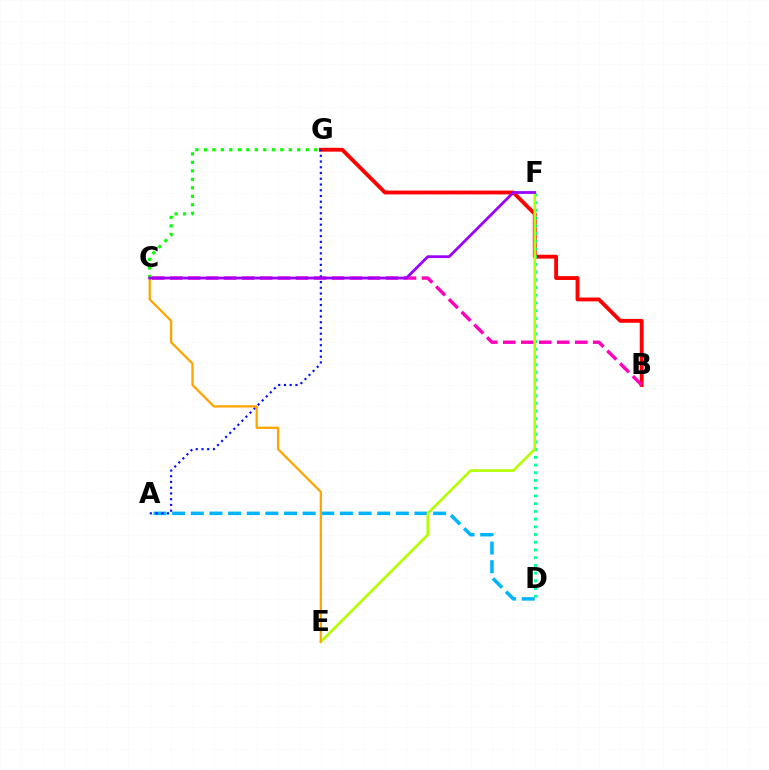{('B', 'G'): [{'color': '#ff0000', 'line_style': 'solid', 'thickness': 2.77}], ('B', 'C'): [{'color': '#ff00bd', 'line_style': 'dashed', 'thickness': 2.44}], ('D', 'F'): [{'color': '#00ff9d', 'line_style': 'dotted', 'thickness': 2.1}], ('A', 'D'): [{'color': '#00b5ff', 'line_style': 'dashed', 'thickness': 2.53}], ('A', 'G'): [{'color': '#0010ff', 'line_style': 'dotted', 'thickness': 1.56}], ('C', 'G'): [{'color': '#08ff00', 'line_style': 'dotted', 'thickness': 2.31}], ('E', 'F'): [{'color': '#b3ff00', 'line_style': 'solid', 'thickness': 1.9}], ('C', 'E'): [{'color': '#ffa500', 'line_style': 'solid', 'thickness': 1.65}], ('C', 'F'): [{'color': '#9b00ff', 'line_style': 'solid', 'thickness': 2.0}]}